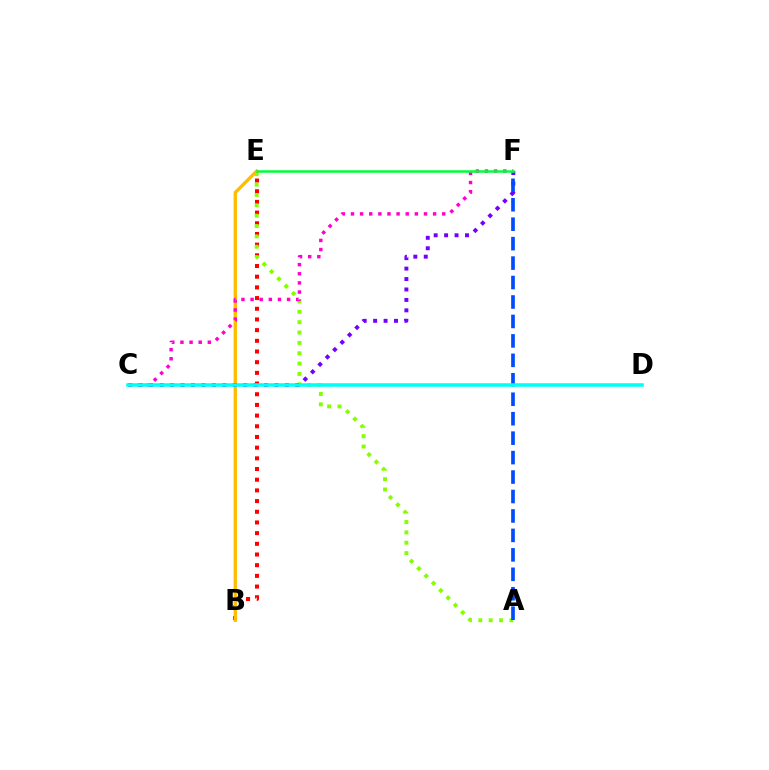{('B', 'E'): [{'color': '#ff0000', 'line_style': 'dotted', 'thickness': 2.9}, {'color': '#ffbd00', 'line_style': 'solid', 'thickness': 2.42}], ('A', 'E'): [{'color': '#84ff00', 'line_style': 'dotted', 'thickness': 2.81}], ('C', 'F'): [{'color': '#7200ff', 'line_style': 'dotted', 'thickness': 2.84}, {'color': '#ff00cf', 'line_style': 'dotted', 'thickness': 2.48}], ('A', 'F'): [{'color': '#004bff', 'line_style': 'dashed', 'thickness': 2.64}], ('C', 'D'): [{'color': '#00fff6', 'line_style': 'solid', 'thickness': 2.55}], ('E', 'F'): [{'color': '#00ff39', 'line_style': 'solid', 'thickness': 1.81}]}